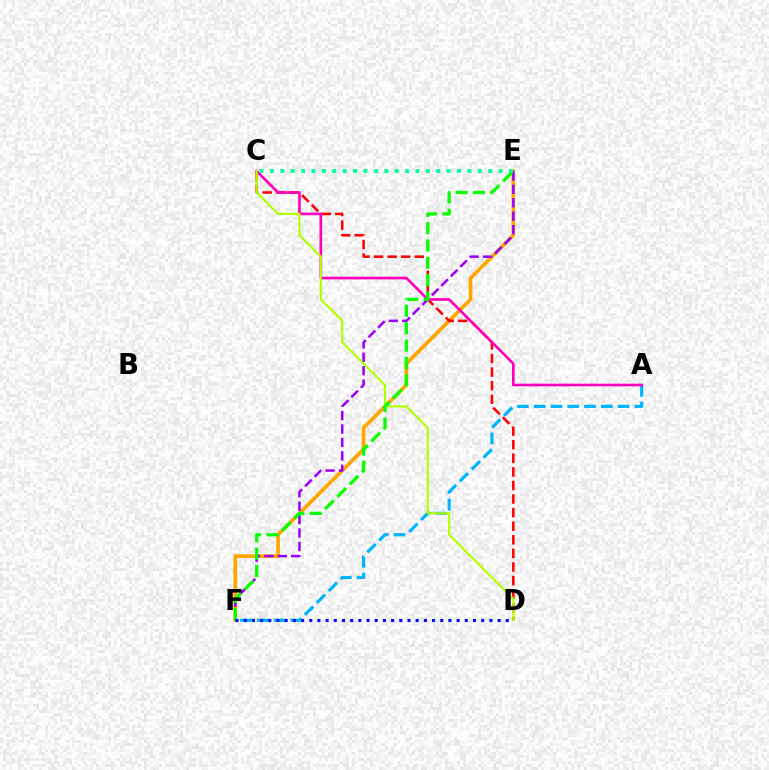{('E', 'F'): [{'color': '#ffa500', 'line_style': 'solid', 'thickness': 2.65}, {'color': '#9b00ff', 'line_style': 'dashed', 'thickness': 1.82}, {'color': '#08ff00', 'line_style': 'dashed', 'thickness': 2.36}], ('C', 'E'): [{'color': '#00ff9d', 'line_style': 'dotted', 'thickness': 2.83}], ('C', 'D'): [{'color': '#ff0000', 'line_style': 'dashed', 'thickness': 1.85}, {'color': '#b3ff00', 'line_style': 'solid', 'thickness': 1.56}], ('A', 'F'): [{'color': '#00b5ff', 'line_style': 'dashed', 'thickness': 2.28}], ('A', 'C'): [{'color': '#ff00bd', 'line_style': 'solid', 'thickness': 1.91}], ('D', 'F'): [{'color': '#0010ff', 'line_style': 'dotted', 'thickness': 2.22}]}